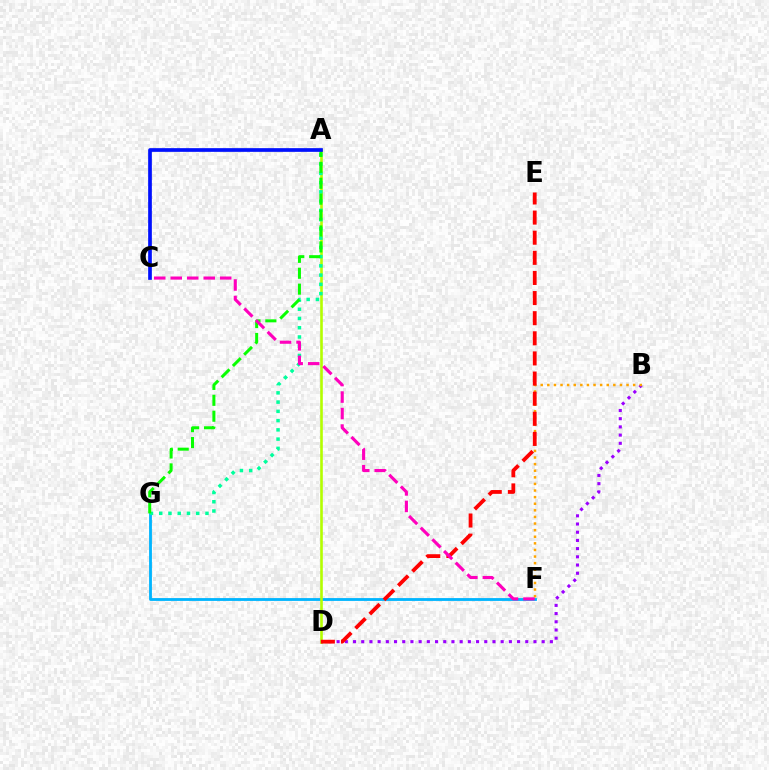{('B', 'D'): [{'color': '#9b00ff', 'line_style': 'dotted', 'thickness': 2.23}], ('F', 'G'): [{'color': '#00b5ff', 'line_style': 'solid', 'thickness': 2.04}], ('A', 'D'): [{'color': '#b3ff00', 'line_style': 'solid', 'thickness': 1.89}], ('B', 'F'): [{'color': '#ffa500', 'line_style': 'dotted', 'thickness': 1.79}], ('D', 'E'): [{'color': '#ff0000', 'line_style': 'dashed', 'thickness': 2.73}], ('A', 'G'): [{'color': '#00ff9d', 'line_style': 'dotted', 'thickness': 2.51}, {'color': '#08ff00', 'line_style': 'dashed', 'thickness': 2.16}], ('A', 'C'): [{'color': '#0010ff', 'line_style': 'solid', 'thickness': 2.66}], ('C', 'F'): [{'color': '#ff00bd', 'line_style': 'dashed', 'thickness': 2.24}]}